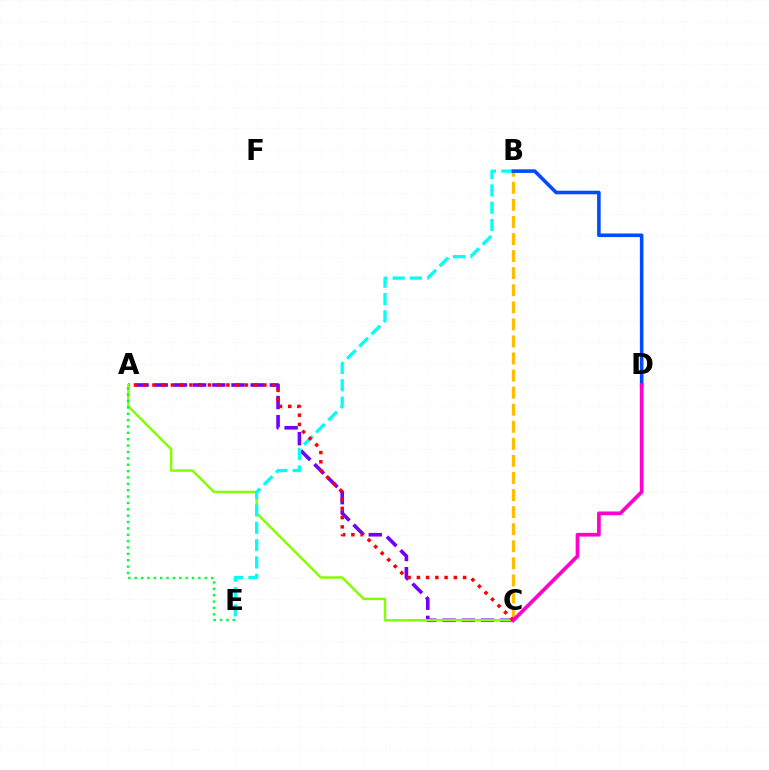{('A', 'C'): [{'color': '#7200ff', 'line_style': 'dashed', 'thickness': 2.61}, {'color': '#84ff00', 'line_style': 'solid', 'thickness': 1.78}, {'color': '#ff0000', 'line_style': 'dotted', 'thickness': 2.51}], ('B', 'E'): [{'color': '#00fff6', 'line_style': 'dashed', 'thickness': 2.35}], ('A', 'E'): [{'color': '#00ff39', 'line_style': 'dotted', 'thickness': 1.73}], ('B', 'C'): [{'color': '#ffbd00', 'line_style': 'dashed', 'thickness': 2.32}], ('B', 'D'): [{'color': '#004bff', 'line_style': 'solid', 'thickness': 2.57}], ('C', 'D'): [{'color': '#ff00cf', 'line_style': 'solid', 'thickness': 2.67}]}